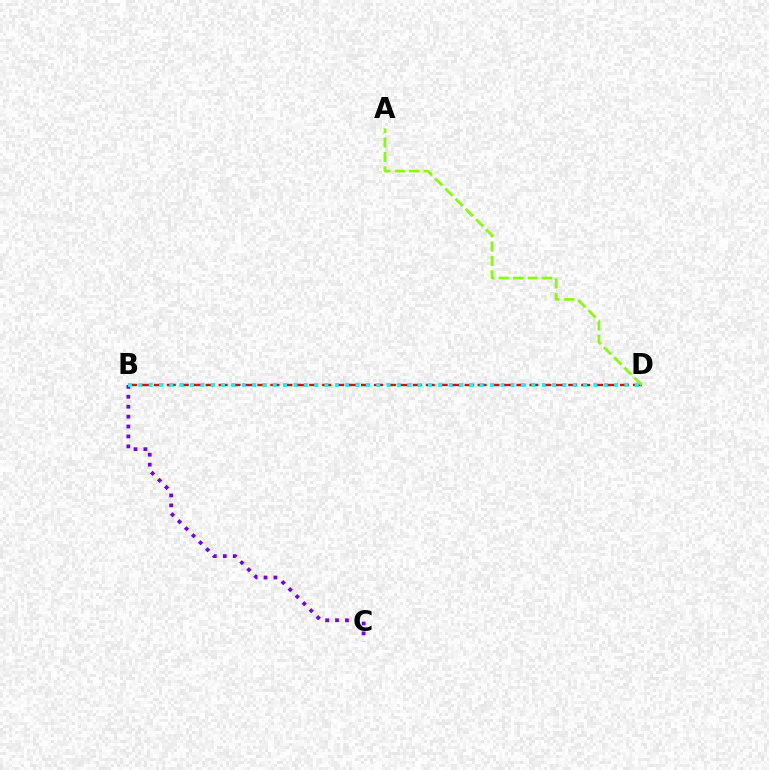{('B', 'C'): [{'color': '#7200ff', 'line_style': 'dotted', 'thickness': 2.69}], ('B', 'D'): [{'color': '#ff0000', 'line_style': 'dashed', 'thickness': 1.76}, {'color': '#00fff6', 'line_style': 'dotted', 'thickness': 2.81}], ('A', 'D'): [{'color': '#84ff00', 'line_style': 'dashed', 'thickness': 1.96}]}